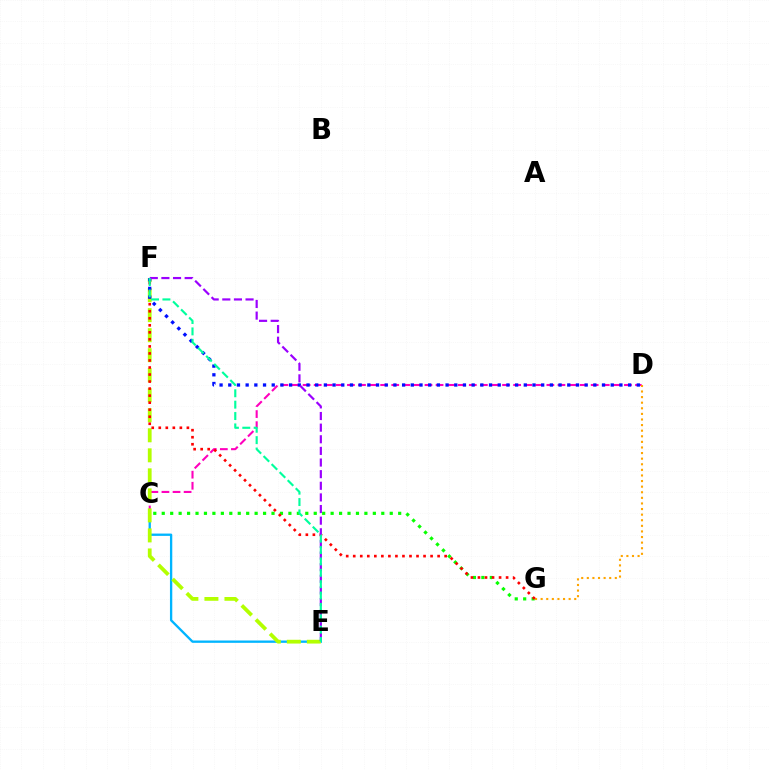{('C', 'E'): [{'color': '#00b5ff', 'line_style': 'solid', 'thickness': 1.67}], ('C', 'D'): [{'color': '#ff00bd', 'line_style': 'dashed', 'thickness': 1.51}], ('D', 'G'): [{'color': '#ffa500', 'line_style': 'dotted', 'thickness': 1.52}], ('E', 'F'): [{'color': '#b3ff00', 'line_style': 'dashed', 'thickness': 2.72}, {'color': '#9b00ff', 'line_style': 'dashed', 'thickness': 1.58}, {'color': '#00ff9d', 'line_style': 'dashed', 'thickness': 1.55}], ('C', 'G'): [{'color': '#08ff00', 'line_style': 'dotted', 'thickness': 2.29}], ('F', 'G'): [{'color': '#ff0000', 'line_style': 'dotted', 'thickness': 1.91}], ('D', 'F'): [{'color': '#0010ff', 'line_style': 'dotted', 'thickness': 2.36}]}